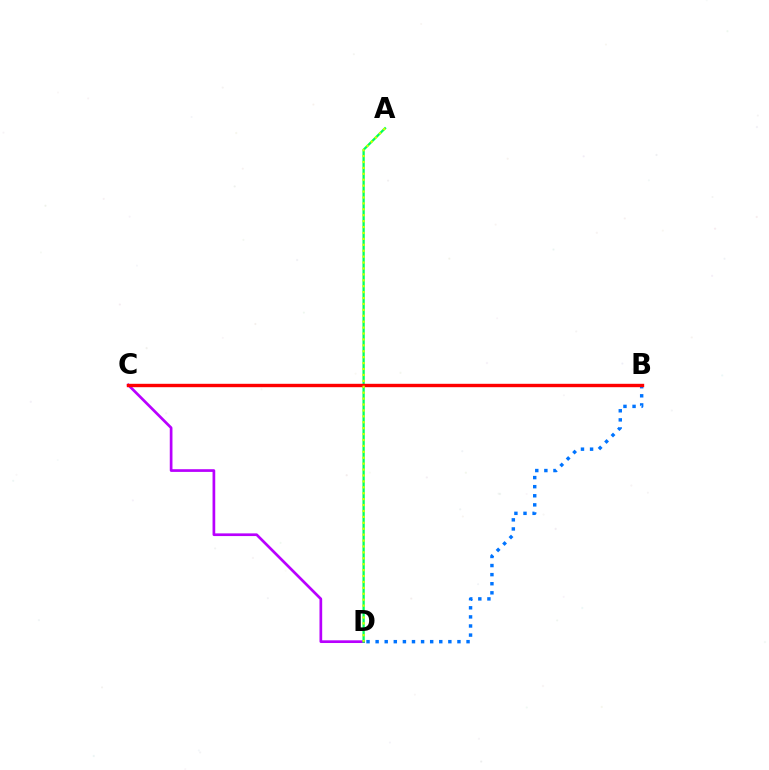{('C', 'D'): [{'color': '#b900ff', 'line_style': 'solid', 'thickness': 1.94}], ('B', 'D'): [{'color': '#0074ff', 'line_style': 'dotted', 'thickness': 2.47}], ('A', 'D'): [{'color': '#00ff5c', 'line_style': 'solid', 'thickness': 1.65}, {'color': '#d1ff00', 'line_style': 'dotted', 'thickness': 1.61}], ('B', 'C'): [{'color': '#ff0000', 'line_style': 'solid', 'thickness': 2.44}]}